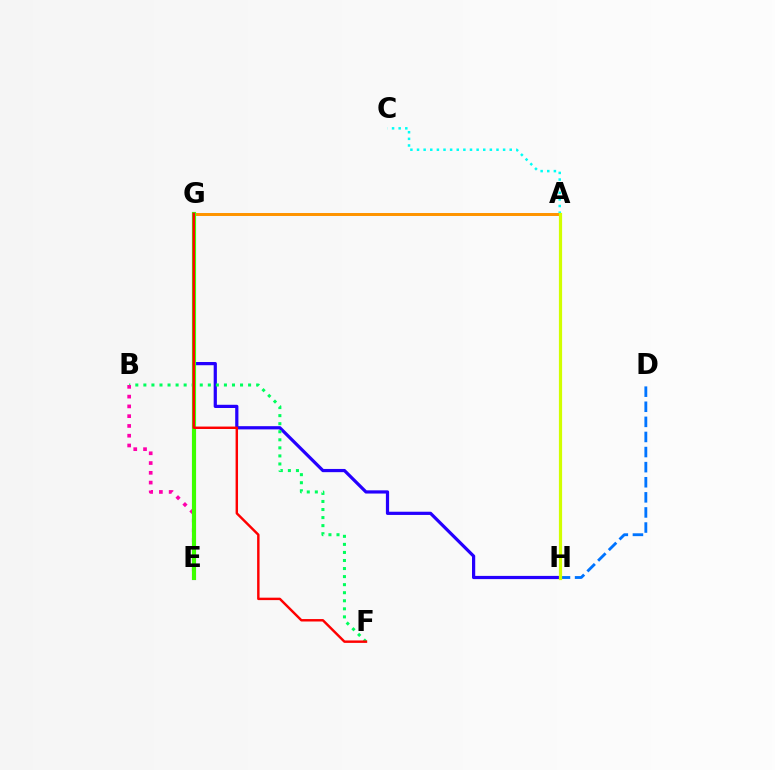{('A', 'C'): [{'color': '#00fff6', 'line_style': 'dotted', 'thickness': 1.8}], ('E', 'G'): [{'color': '#b900ff', 'line_style': 'solid', 'thickness': 2.92}, {'color': '#3dff00', 'line_style': 'solid', 'thickness': 2.95}], ('G', 'H'): [{'color': '#2500ff', 'line_style': 'solid', 'thickness': 2.31}], ('B', 'F'): [{'color': '#00ff5c', 'line_style': 'dotted', 'thickness': 2.19}], ('B', 'E'): [{'color': '#ff00ac', 'line_style': 'dotted', 'thickness': 2.66}], ('A', 'G'): [{'color': '#ff9400', 'line_style': 'solid', 'thickness': 2.14}], ('D', 'H'): [{'color': '#0074ff', 'line_style': 'dashed', 'thickness': 2.05}], ('F', 'G'): [{'color': '#ff0000', 'line_style': 'solid', 'thickness': 1.75}], ('A', 'H'): [{'color': '#d1ff00', 'line_style': 'solid', 'thickness': 2.31}]}